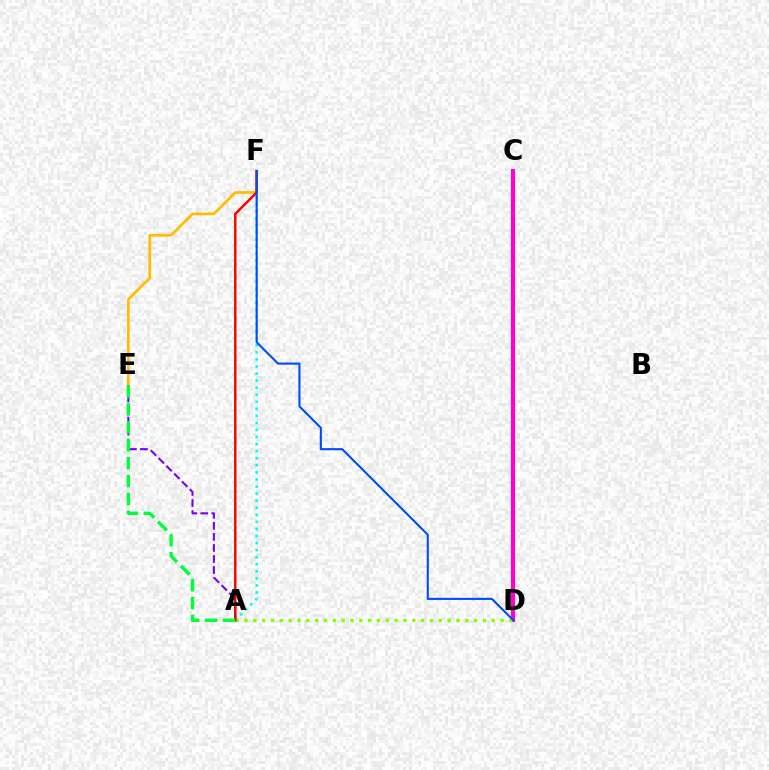{('A', 'F'): [{'color': '#00fff6', 'line_style': 'dotted', 'thickness': 1.92}, {'color': '#ff0000', 'line_style': 'solid', 'thickness': 1.77}], ('C', 'D'): [{'color': '#ff00cf', 'line_style': 'solid', 'thickness': 2.99}], ('E', 'F'): [{'color': '#ffbd00', 'line_style': 'solid', 'thickness': 1.93}], ('A', 'D'): [{'color': '#84ff00', 'line_style': 'dotted', 'thickness': 2.4}], ('A', 'E'): [{'color': '#7200ff', 'line_style': 'dashed', 'thickness': 1.5}, {'color': '#00ff39', 'line_style': 'dashed', 'thickness': 2.43}], ('D', 'F'): [{'color': '#004bff', 'line_style': 'solid', 'thickness': 1.51}]}